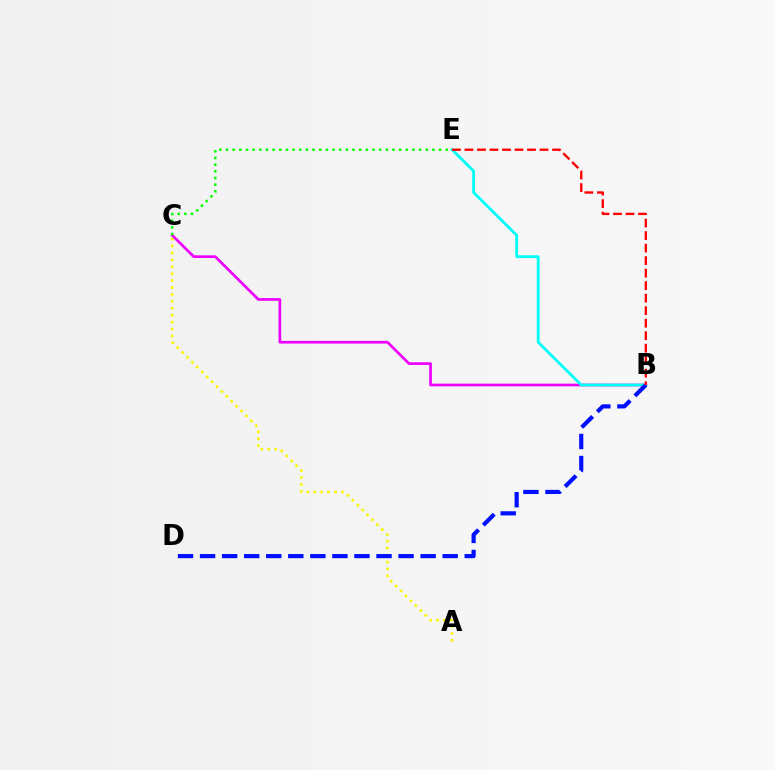{('A', 'C'): [{'color': '#fcf500', 'line_style': 'dotted', 'thickness': 1.88}], ('B', 'C'): [{'color': '#ee00ff', 'line_style': 'solid', 'thickness': 1.94}], ('B', 'E'): [{'color': '#00fff6', 'line_style': 'solid', 'thickness': 2.02}, {'color': '#ff0000', 'line_style': 'dashed', 'thickness': 1.7}], ('B', 'D'): [{'color': '#0010ff', 'line_style': 'dashed', 'thickness': 3.0}], ('C', 'E'): [{'color': '#08ff00', 'line_style': 'dotted', 'thickness': 1.81}]}